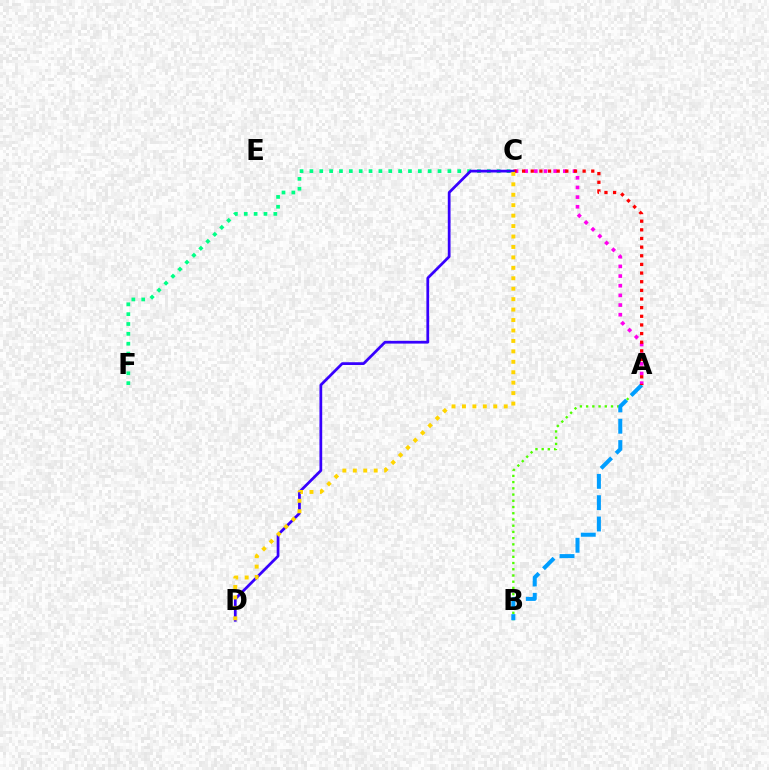{('A', 'B'): [{'color': '#4fff00', 'line_style': 'dotted', 'thickness': 1.69}, {'color': '#009eff', 'line_style': 'dashed', 'thickness': 2.9}], ('A', 'C'): [{'color': '#ff00ed', 'line_style': 'dotted', 'thickness': 2.63}, {'color': '#ff0000', 'line_style': 'dotted', 'thickness': 2.35}], ('C', 'F'): [{'color': '#00ff86', 'line_style': 'dotted', 'thickness': 2.68}], ('C', 'D'): [{'color': '#3700ff', 'line_style': 'solid', 'thickness': 1.98}, {'color': '#ffd500', 'line_style': 'dotted', 'thickness': 2.84}]}